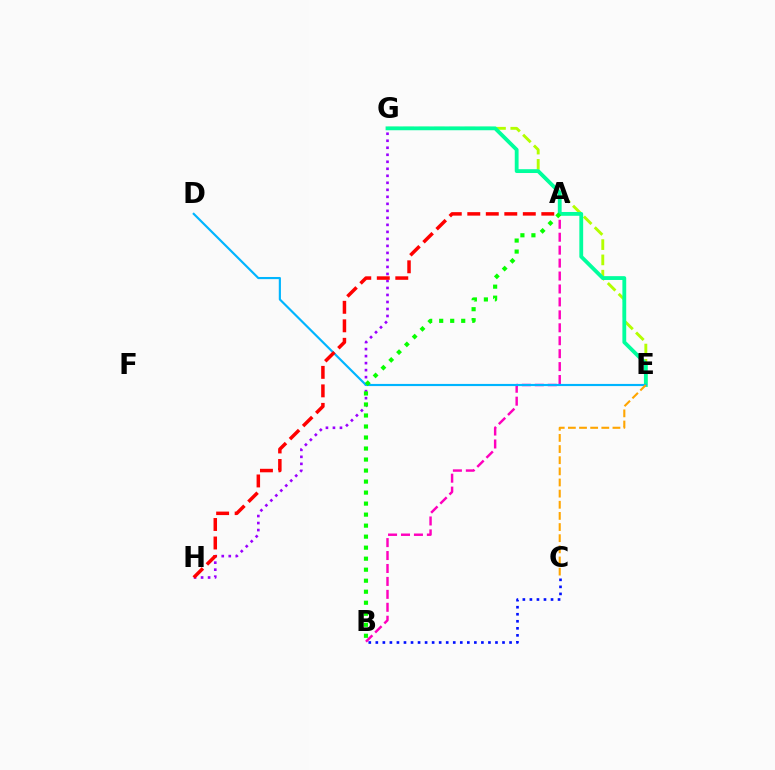{('E', 'G'): [{'color': '#b3ff00', 'line_style': 'dashed', 'thickness': 2.08}, {'color': '#00ff9d', 'line_style': 'solid', 'thickness': 2.75}], ('A', 'B'): [{'color': '#ff00bd', 'line_style': 'dashed', 'thickness': 1.76}, {'color': '#08ff00', 'line_style': 'dotted', 'thickness': 2.99}], ('G', 'H'): [{'color': '#9b00ff', 'line_style': 'dotted', 'thickness': 1.9}], ('D', 'E'): [{'color': '#00b5ff', 'line_style': 'solid', 'thickness': 1.55}], ('B', 'C'): [{'color': '#0010ff', 'line_style': 'dotted', 'thickness': 1.91}], ('A', 'H'): [{'color': '#ff0000', 'line_style': 'dashed', 'thickness': 2.51}], ('C', 'E'): [{'color': '#ffa500', 'line_style': 'dashed', 'thickness': 1.51}]}